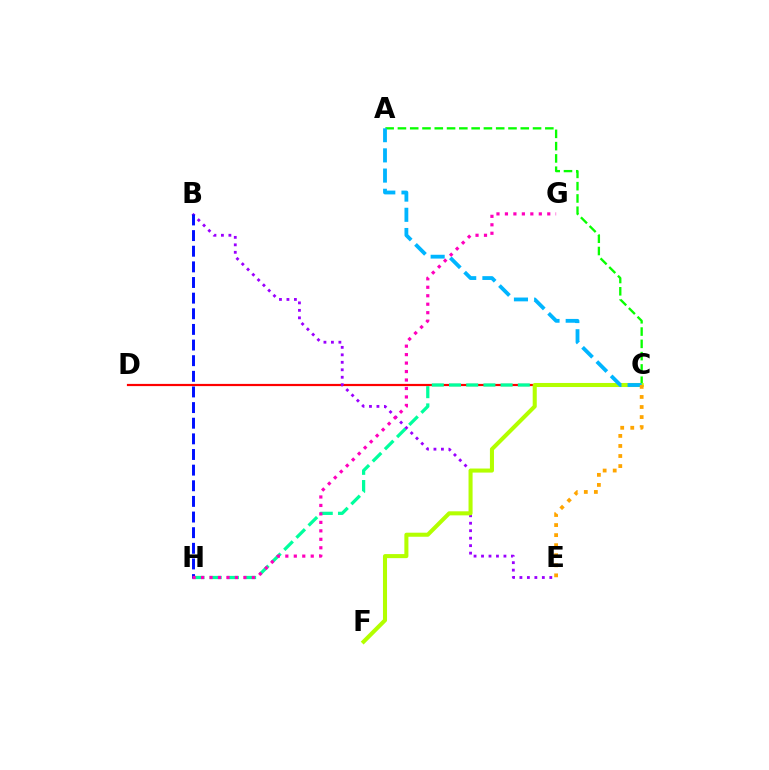{('A', 'C'): [{'color': '#08ff00', 'line_style': 'dashed', 'thickness': 1.67}, {'color': '#00b5ff', 'line_style': 'dashed', 'thickness': 2.74}], ('C', 'D'): [{'color': '#ff0000', 'line_style': 'solid', 'thickness': 1.59}], ('C', 'H'): [{'color': '#00ff9d', 'line_style': 'dashed', 'thickness': 2.34}], ('B', 'E'): [{'color': '#9b00ff', 'line_style': 'dotted', 'thickness': 2.03}], ('C', 'F'): [{'color': '#b3ff00', 'line_style': 'solid', 'thickness': 2.92}], ('B', 'H'): [{'color': '#0010ff', 'line_style': 'dashed', 'thickness': 2.12}], ('C', 'E'): [{'color': '#ffa500', 'line_style': 'dotted', 'thickness': 2.73}], ('G', 'H'): [{'color': '#ff00bd', 'line_style': 'dotted', 'thickness': 2.3}]}